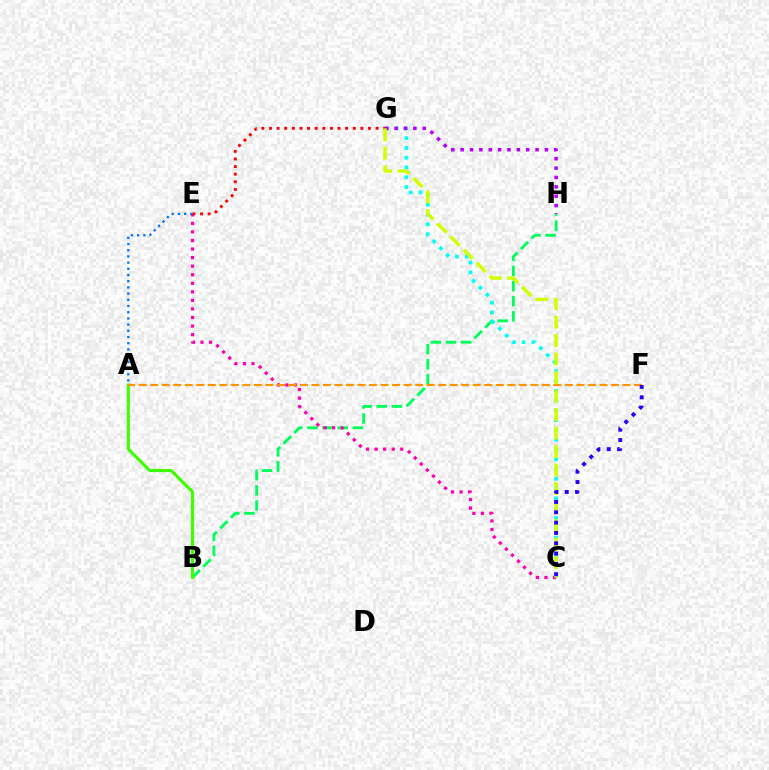{('B', 'H'): [{'color': '#00ff5c', 'line_style': 'dashed', 'thickness': 2.05}], ('C', 'E'): [{'color': '#ff00ac', 'line_style': 'dotted', 'thickness': 2.32}], ('A', 'B'): [{'color': '#3dff00', 'line_style': 'solid', 'thickness': 2.25}], ('C', 'G'): [{'color': '#00fff6', 'line_style': 'dotted', 'thickness': 2.66}, {'color': '#d1ff00', 'line_style': 'dashed', 'thickness': 2.51}], ('A', 'F'): [{'color': '#ff9400', 'line_style': 'dashed', 'thickness': 1.56}], ('A', 'E'): [{'color': '#0074ff', 'line_style': 'dotted', 'thickness': 1.68}], ('E', 'G'): [{'color': '#ff0000', 'line_style': 'dotted', 'thickness': 2.07}], ('G', 'H'): [{'color': '#b900ff', 'line_style': 'dotted', 'thickness': 2.54}], ('C', 'F'): [{'color': '#2500ff', 'line_style': 'dotted', 'thickness': 2.81}]}